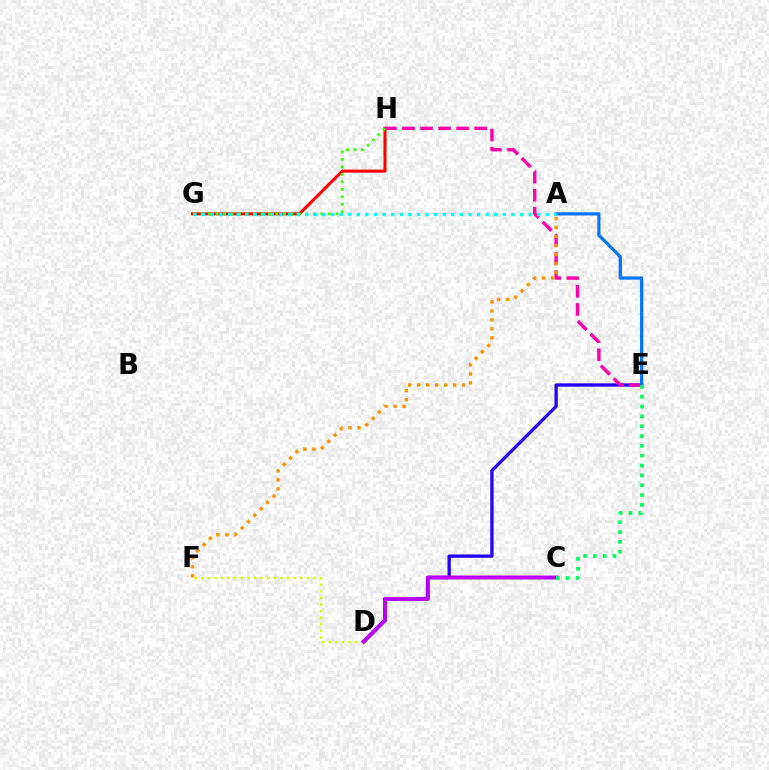{('D', 'E'): [{'color': '#2500ff', 'line_style': 'solid', 'thickness': 2.38}], ('D', 'F'): [{'color': '#d1ff00', 'line_style': 'dotted', 'thickness': 1.79}], ('C', 'D'): [{'color': '#b900ff', 'line_style': 'solid', 'thickness': 2.82}], ('G', 'H'): [{'color': '#ff0000', 'line_style': 'solid', 'thickness': 2.19}, {'color': '#3dff00', 'line_style': 'dotted', 'thickness': 2.03}], ('E', 'H'): [{'color': '#ff00ac', 'line_style': 'dashed', 'thickness': 2.45}], ('A', 'E'): [{'color': '#0074ff', 'line_style': 'solid', 'thickness': 2.31}], ('A', 'F'): [{'color': '#ff9400', 'line_style': 'dotted', 'thickness': 2.44}], ('C', 'E'): [{'color': '#00ff5c', 'line_style': 'dotted', 'thickness': 2.67}], ('A', 'G'): [{'color': '#00fff6', 'line_style': 'dotted', 'thickness': 2.33}]}